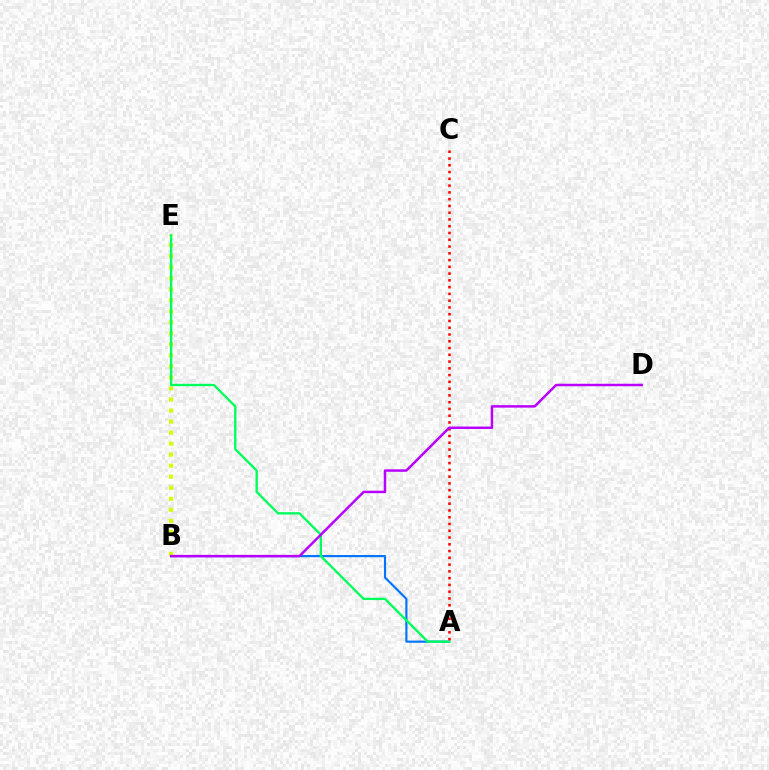{('A', 'B'): [{'color': '#0074ff', 'line_style': 'solid', 'thickness': 1.54}], ('B', 'E'): [{'color': '#d1ff00', 'line_style': 'dotted', 'thickness': 3.0}], ('A', 'E'): [{'color': '#00ff5c', 'line_style': 'solid', 'thickness': 1.67}], ('A', 'C'): [{'color': '#ff0000', 'line_style': 'dotted', 'thickness': 1.84}], ('B', 'D'): [{'color': '#b900ff', 'line_style': 'solid', 'thickness': 1.78}]}